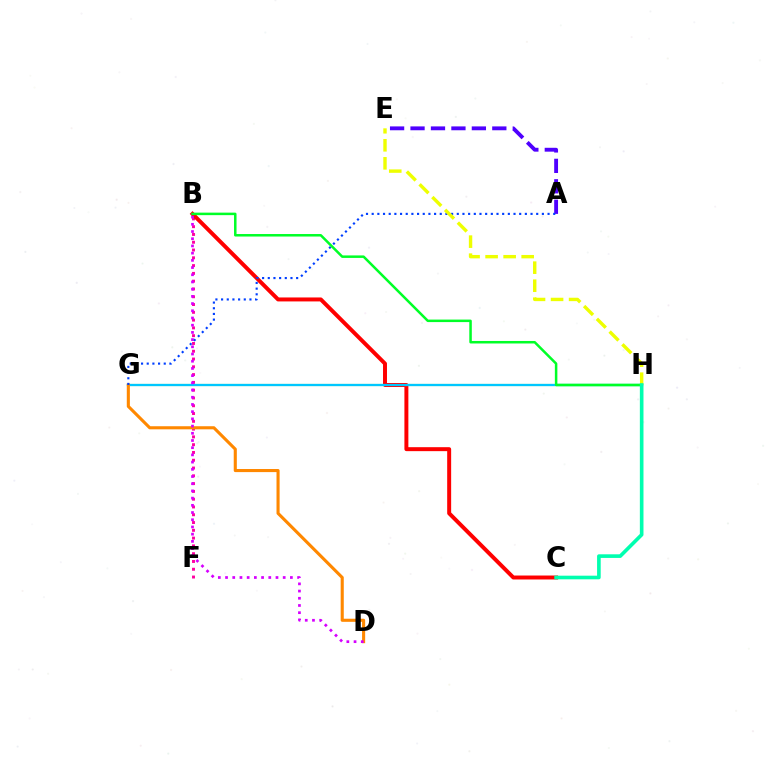{('B', 'F'): [{'color': '#ff00a0', 'line_style': 'dotted', 'thickness': 2.12}], ('G', 'H'): [{'color': '#66ff00', 'line_style': 'solid', 'thickness': 1.51}, {'color': '#00c7ff', 'line_style': 'solid', 'thickness': 1.63}], ('B', 'C'): [{'color': '#ff0000', 'line_style': 'solid', 'thickness': 2.85}], ('D', 'G'): [{'color': '#ff8800', 'line_style': 'solid', 'thickness': 2.23}], ('B', 'D'): [{'color': '#d600ff', 'line_style': 'dotted', 'thickness': 1.96}], ('A', 'E'): [{'color': '#4f00ff', 'line_style': 'dashed', 'thickness': 2.78}], ('A', 'G'): [{'color': '#003fff', 'line_style': 'dotted', 'thickness': 1.54}], ('B', 'H'): [{'color': '#00ff27', 'line_style': 'solid', 'thickness': 1.81}], ('E', 'H'): [{'color': '#eeff00', 'line_style': 'dashed', 'thickness': 2.45}], ('C', 'H'): [{'color': '#00ffaf', 'line_style': 'solid', 'thickness': 2.61}]}